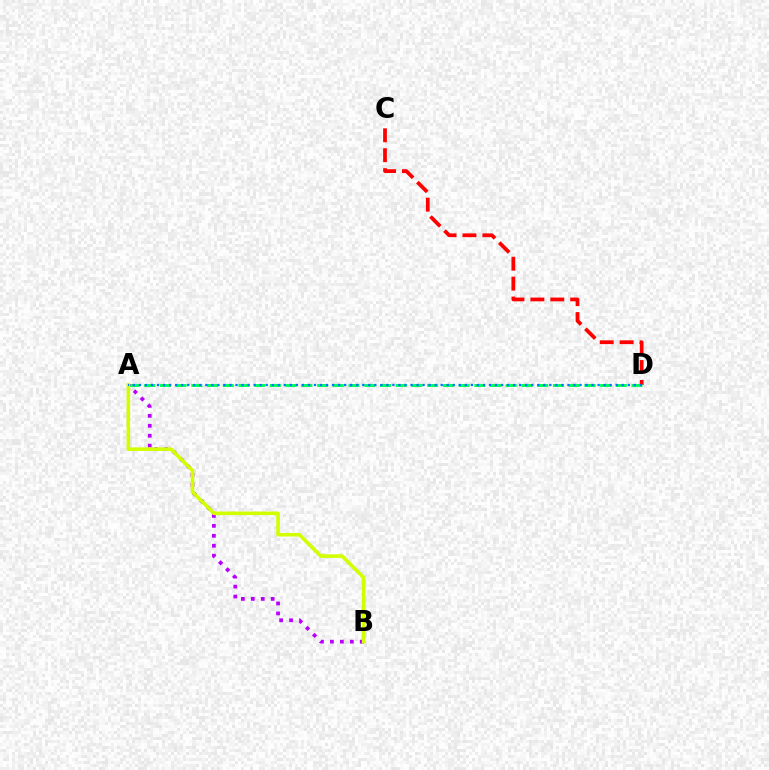{('C', 'D'): [{'color': '#ff0000', 'line_style': 'dashed', 'thickness': 2.71}], ('A', 'D'): [{'color': '#00ff5c', 'line_style': 'dashed', 'thickness': 2.14}, {'color': '#0074ff', 'line_style': 'dotted', 'thickness': 1.64}], ('A', 'B'): [{'color': '#b900ff', 'line_style': 'dotted', 'thickness': 2.7}, {'color': '#d1ff00', 'line_style': 'solid', 'thickness': 2.59}]}